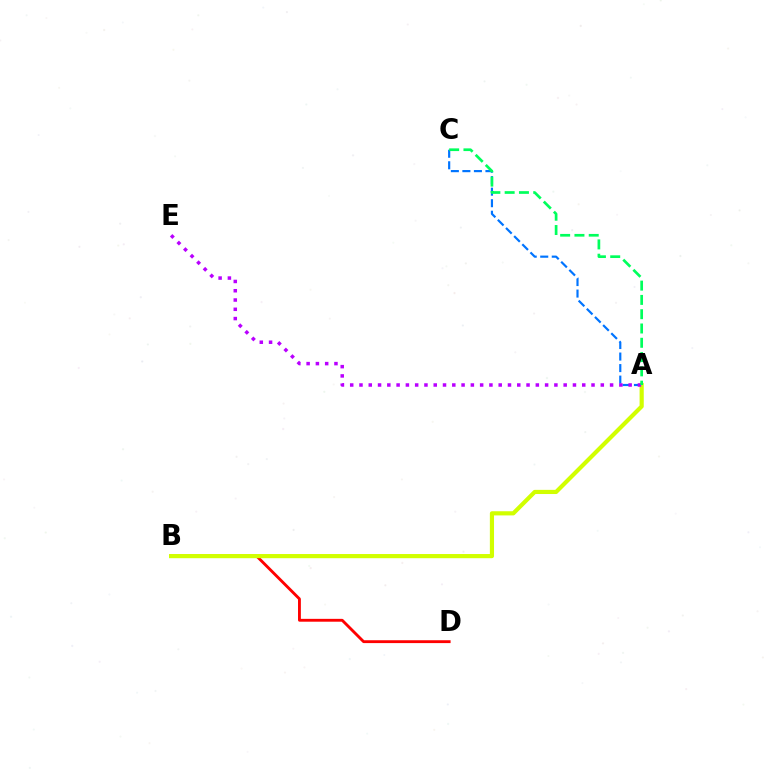{('A', 'C'): [{'color': '#0074ff', 'line_style': 'dashed', 'thickness': 1.57}, {'color': '#00ff5c', 'line_style': 'dashed', 'thickness': 1.94}], ('B', 'D'): [{'color': '#ff0000', 'line_style': 'solid', 'thickness': 2.06}], ('A', 'B'): [{'color': '#d1ff00', 'line_style': 'solid', 'thickness': 3.0}], ('A', 'E'): [{'color': '#b900ff', 'line_style': 'dotted', 'thickness': 2.52}]}